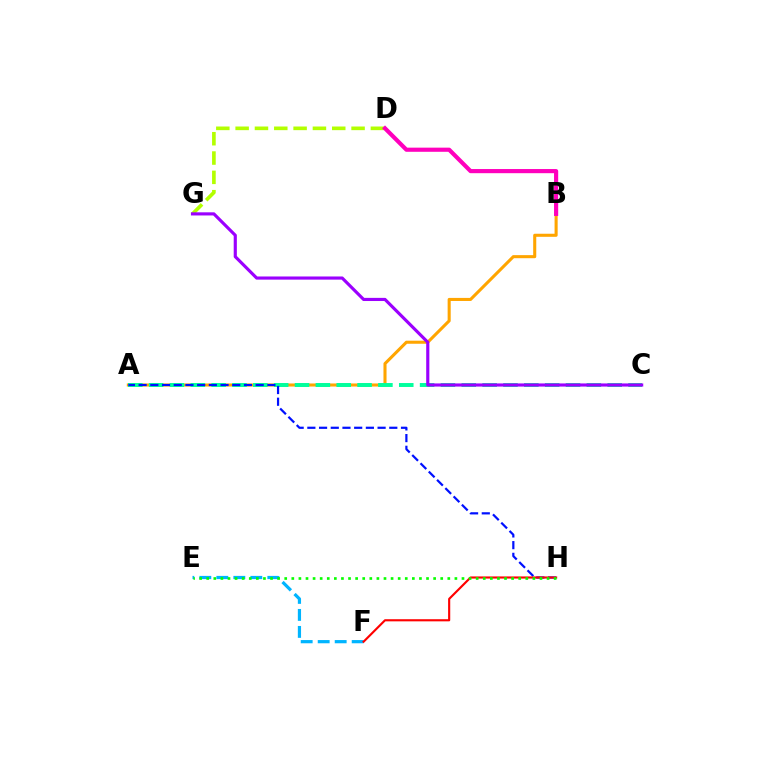{('A', 'B'): [{'color': '#ffa500', 'line_style': 'solid', 'thickness': 2.21}], ('A', 'C'): [{'color': '#00ff9d', 'line_style': 'dashed', 'thickness': 2.83}], ('D', 'G'): [{'color': '#b3ff00', 'line_style': 'dashed', 'thickness': 2.62}], ('A', 'H'): [{'color': '#0010ff', 'line_style': 'dashed', 'thickness': 1.59}], ('E', 'F'): [{'color': '#00b5ff', 'line_style': 'dashed', 'thickness': 2.31}], ('B', 'D'): [{'color': '#ff00bd', 'line_style': 'solid', 'thickness': 2.99}], ('C', 'G'): [{'color': '#9b00ff', 'line_style': 'solid', 'thickness': 2.27}], ('F', 'H'): [{'color': '#ff0000', 'line_style': 'solid', 'thickness': 1.54}], ('E', 'H'): [{'color': '#08ff00', 'line_style': 'dotted', 'thickness': 1.93}]}